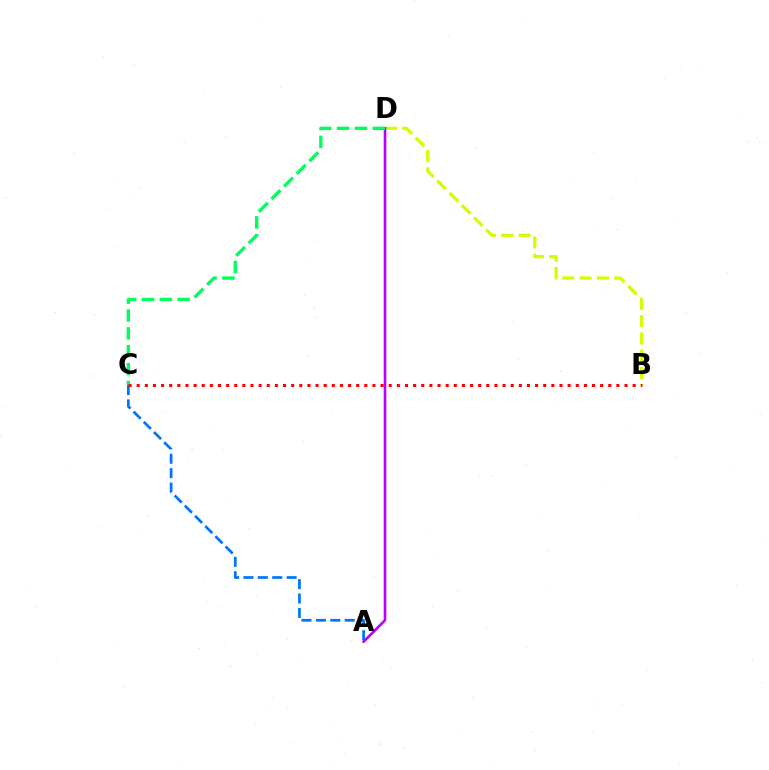{('B', 'D'): [{'color': '#d1ff00', 'line_style': 'dashed', 'thickness': 2.35}], ('A', 'C'): [{'color': '#0074ff', 'line_style': 'dashed', 'thickness': 1.96}], ('A', 'D'): [{'color': '#b900ff', 'line_style': 'solid', 'thickness': 1.88}], ('C', 'D'): [{'color': '#00ff5c', 'line_style': 'dashed', 'thickness': 2.43}], ('B', 'C'): [{'color': '#ff0000', 'line_style': 'dotted', 'thickness': 2.21}]}